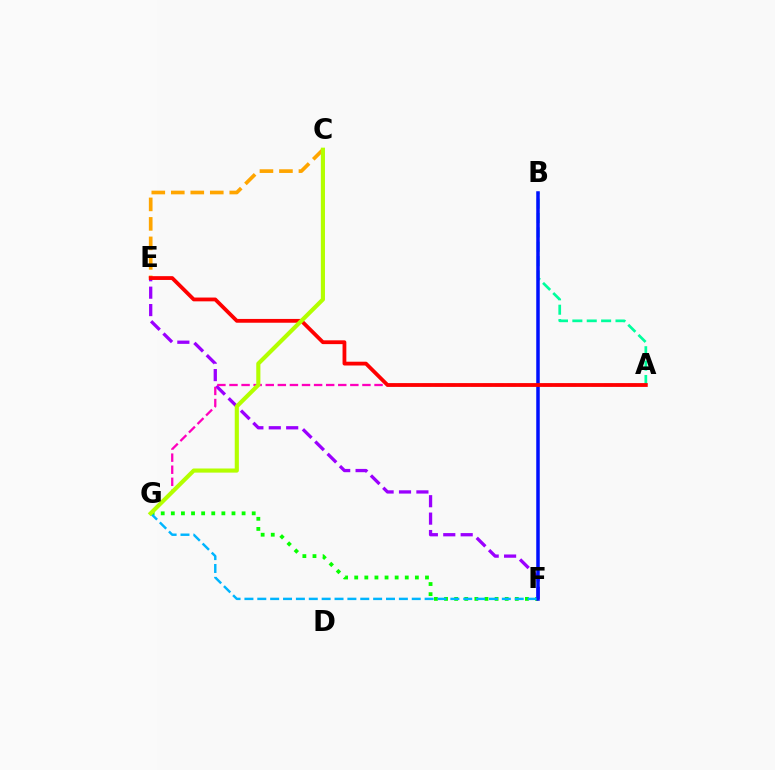{('F', 'G'): [{'color': '#08ff00', 'line_style': 'dotted', 'thickness': 2.75}, {'color': '#00b5ff', 'line_style': 'dashed', 'thickness': 1.75}], ('A', 'B'): [{'color': '#00ff9d', 'line_style': 'dashed', 'thickness': 1.95}], ('E', 'F'): [{'color': '#9b00ff', 'line_style': 'dashed', 'thickness': 2.37}], ('B', 'F'): [{'color': '#0010ff', 'line_style': 'solid', 'thickness': 2.52}], ('C', 'E'): [{'color': '#ffa500', 'line_style': 'dashed', 'thickness': 2.65}], ('A', 'G'): [{'color': '#ff00bd', 'line_style': 'dashed', 'thickness': 1.64}], ('A', 'E'): [{'color': '#ff0000', 'line_style': 'solid', 'thickness': 2.73}], ('C', 'G'): [{'color': '#b3ff00', 'line_style': 'solid', 'thickness': 2.97}]}